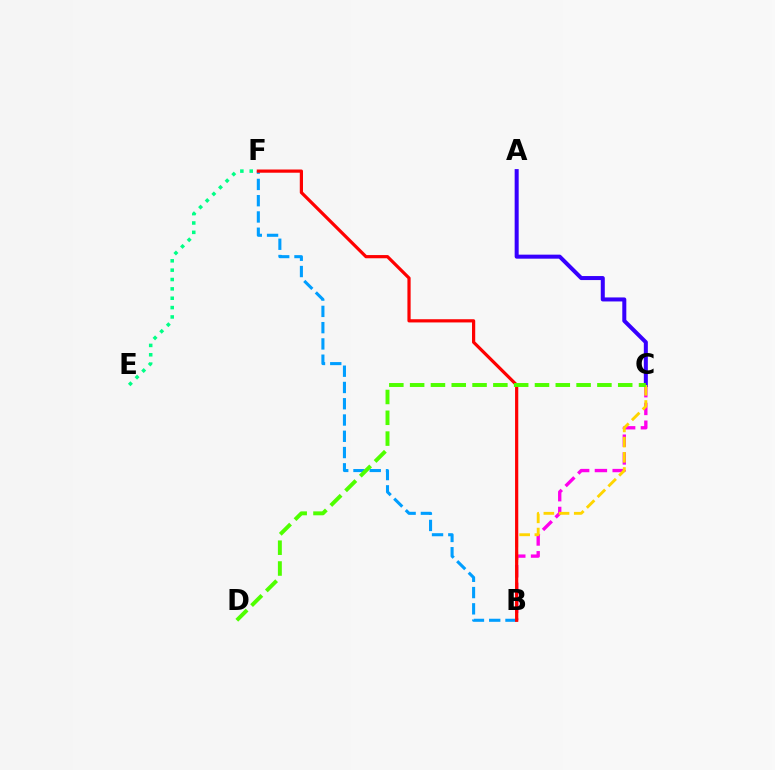{('B', 'C'): [{'color': '#ff00ed', 'line_style': 'dashed', 'thickness': 2.41}, {'color': '#ffd500', 'line_style': 'dashed', 'thickness': 2.06}], ('E', 'F'): [{'color': '#00ff86', 'line_style': 'dotted', 'thickness': 2.54}], ('A', 'C'): [{'color': '#3700ff', 'line_style': 'solid', 'thickness': 2.89}], ('B', 'F'): [{'color': '#009eff', 'line_style': 'dashed', 'thickness': 2.21}, {'color': '#ff0000', 'line_style': 'solid', 'thickness': 2.31}], ('C', 'D'): [{'color': '#4fff00', 'line_style': 'dashed', 'thickness': 2.83}]}